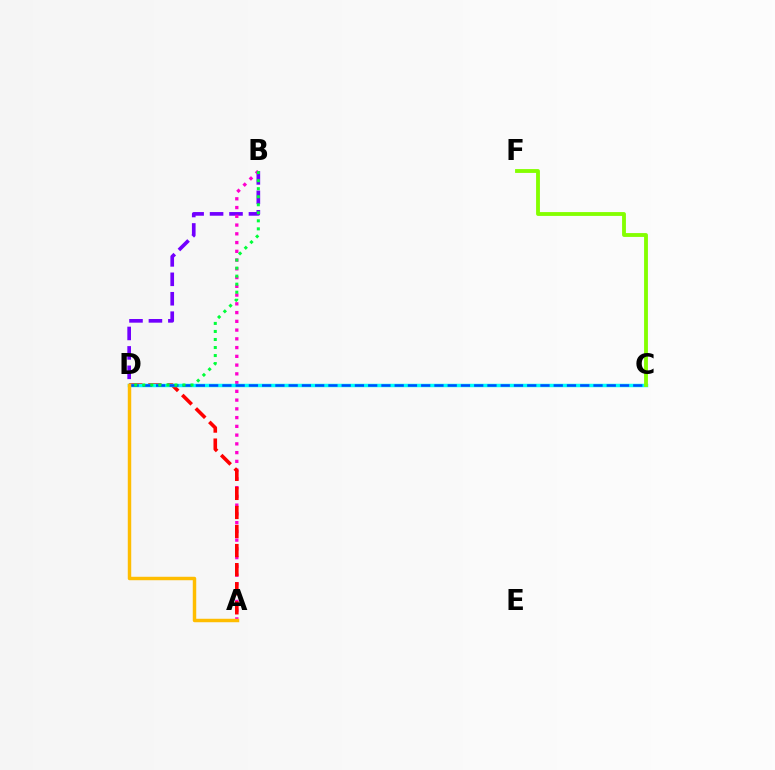{('B', 'D'): [{'color': '#7200ff', 'line_style': 'dashed', 'thickness': 2.64}, {'color': '#00ff39', 'line_style': 'dotted', 'thickness': 2.18}], ('A', 'B'): [{'color': '#ff00cf', 'line_style': 'dotted', 'thickness': 2.38}], ('A', 'D'): [{'color': '#ff0000', 'line_style': 'dashed', 'thickness': 2.59}, {'color': '#ffbd00', 'line_style': 'solid', 'thickness': 2.48}], ('C', 'D'): [{'color': '#00fff6', 'line_style': 'solid', 'thickness': 2.49}, {'color': '#004bff', 'line_style': 'dashed', 'thickness': 1.8}], ('C', 'F'): [{'color': '#84ff00', 'line_style': 'solid', 'thickness': 2.76}]}